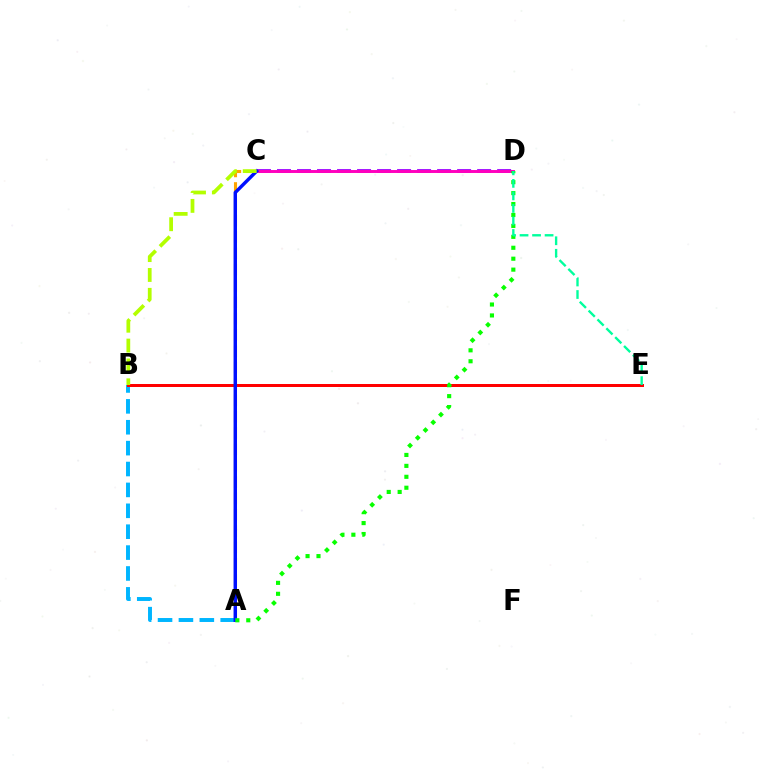{('A', 'B'): [{'color': '#00b5ff', 'line_style': 'dashed', 'thickness': 2.84}], ('B', 'E'): [{'color': '#ff0000', 'line_style': 'solid', 'thickness': 2.16}], ('A', 'C'): [{'color': '#ffa500', 'line_style': 'dashed', 'thickness': 2.22}, {'color': '#0010ff', 'line_style': 'solid', 'thickness': 2.47}], ('C', 'D'): [{'color': '#9b00ff', 'line_style': 'dashed', 'thickness': 2.72}, {'color': '#ff00bd', 'line_style': 'solid', 'thickness': 2.11}], ('A', 'D'): [{'color': '#08ff00', 'line_style': 'dotted', 'thickness': 2.97}], ('D', 'E'): [{'color': '#00ff9d', 'line_style': 'dashed', 'thickness': 1.7}], ('B', 'C'): [{'color': '#b3ff00', 'line_style': 'dashed', 'thickness': 2.7}]}